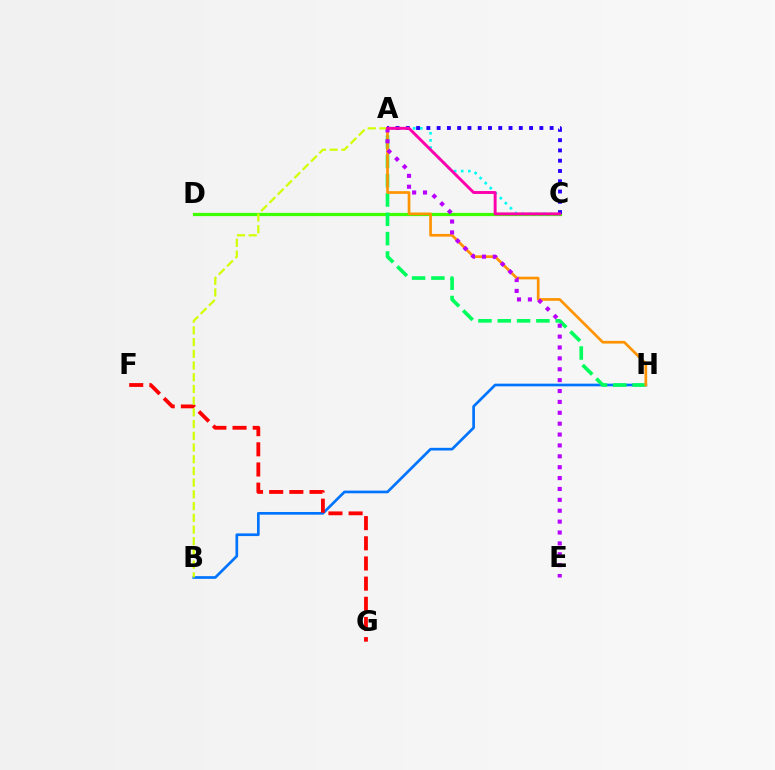{('B', 'H'): [{'color': '#0074ff', 'line_style': 'solid', 'thickness': 1.94}], ('C', 'D'): [{'color': '#3dff00', 'line_style': 'solid', 'thickness': 2.3}], ('F', 'G'): [{'color': '#ff0000', 'line_style': 'dashed', 'thickness': 2.74}], ('A', 'H'): [{'color': '#00ff5c', 'line_style': 'dashed', 'thickness': 2.62}, {'color': '#ff9400', 'line_style': 'solid', 'thickness': 1.94}], ('A', 'E'): [{'color': '#b900ff', 'line_style': 'dotted', 'thickness': 2.96}], ('A', 'C'): [{'color': '#00fff6', 'line_style': 'dotted', 'thickness': 1.93}, {'color': '#2500ff', 'line_style': 'dotted', 'thickness': 2.79}, {'color': '#ff00ac', 'line_style': 'solid', 'thickness': 2.1}], ('A', 'B'): [{'color': '#d1ff00', 'line_style': 'dashed', 'thickness': 1.59}]}